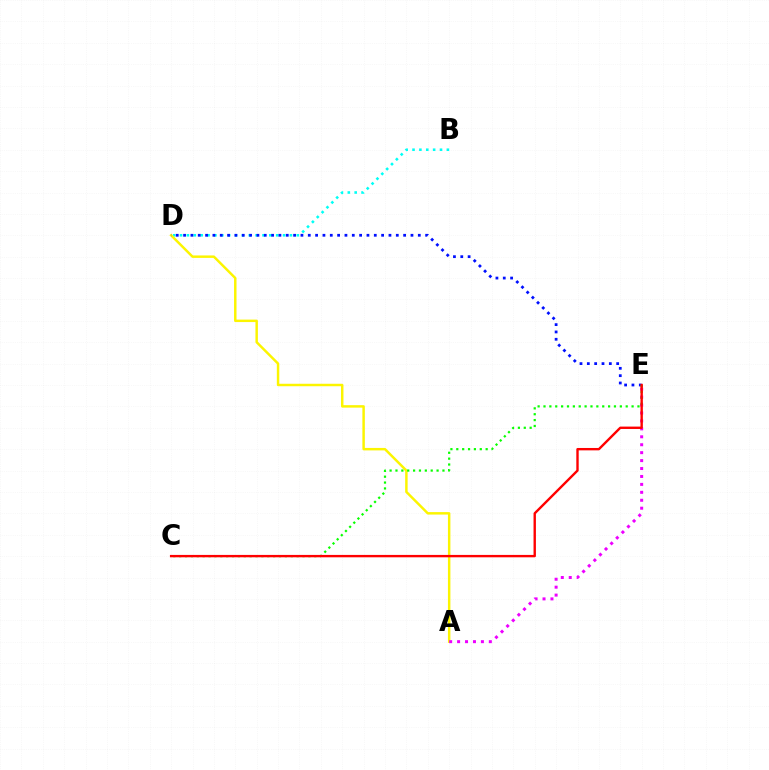{('B', 'D'): [{'color': '#00fff6', 'line_style': 'dotted', 'thickness': 1.87}], ('A', 'D'): [{'color': '#fcf500', 'line_style': 'solid', 'thickness': 1.77}], ('D', 'E'): [{'color': '#0010ff', 'line_style': 'dotted', 'thickness': 1.99}], ('A', 'E'): [{'color': '#ee00ff', 'line_style': 'dotted', 'thickness': 2.16}], ('C', 'E'): [{'color': '#08ff00', 'line_style': 'dotted', 'thickness': 1.6}, {'color': '#ff0000', 'line_style': 'solid', 'thickness': 1.72}]}